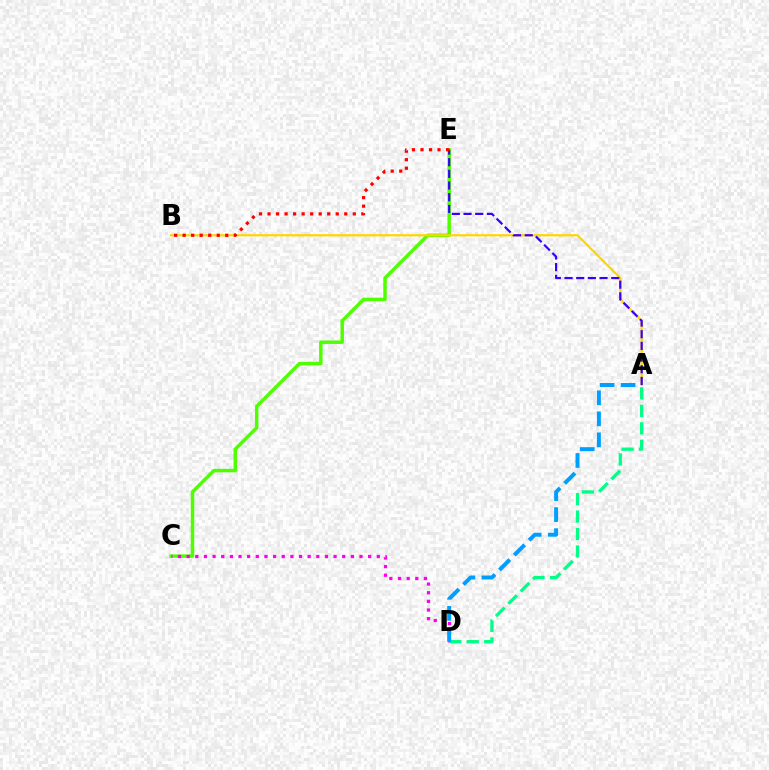{('C', 'E'): [{'color': '#4fff00', 'line_style': 'solid', 'thickness': 2.5}], ('C', 'D'): [{'color': '#ff00ed', 'line_style': 'dotted', 'thickness': 2.35}], ('A', 'B'): [{'color': '#ffd500', 'line_style': 'solid', 'thickness': 1.57}], ('A', 'D'): [{'color': '#00ff86', 'line_style': 'dashed', 'thickness': 2.37}, {'color': '#009eff', 'line_style': 'dashed', 'thickness': 2.85}], ('A', 'E'): [{'color': '#3700ff', 'line_style': 'dashed', 'thickness': 1.59}], ('B', 'E'): [{'color': '#ff0000', 'line_style': 'dotted', 'thickness': 2.32}]}